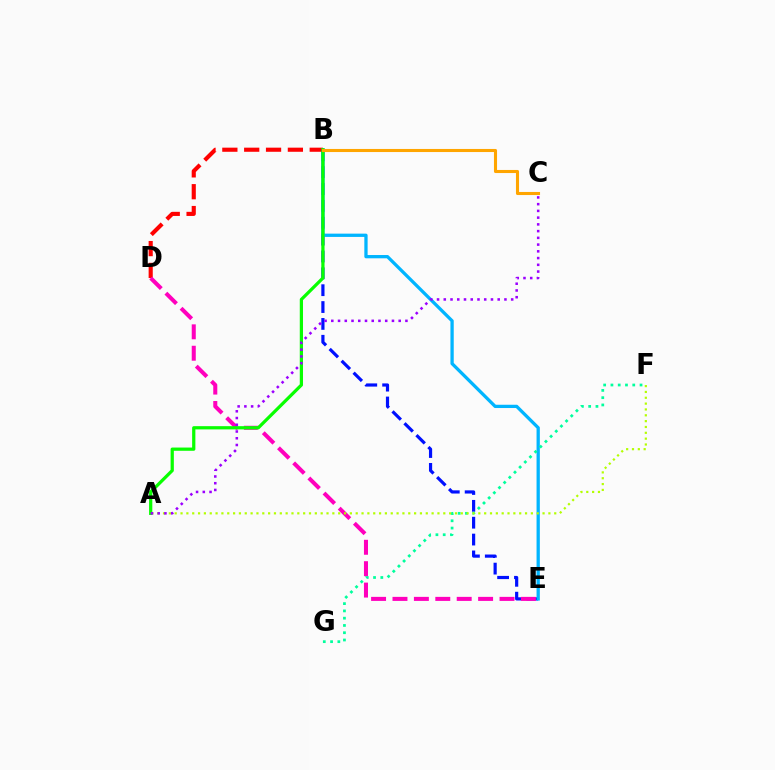{('B', 'E'): [{'color': '#0010ff', 'line_style': 'dashed', 'thickness': 2.29}, {'color': '#00b5ff', 'line_style': 'solid', 'thickness': 2.36}], ('F', 'G'): [{'color': '#00ff9d', 'line_style': 'dotted', 'thickness': 1.98}], ('B', 'D'): [{'color': '#ff0000', 'line_style': 'dashed', 'thickness': 2.97}], ('D', 'E'): [{'color': '#ff00bd', 'line_style': 'dashed', 'thickness': 2.91}], ('A', 'F'): [{'color': '#b3ff00', 'line_style': 'dotted', 'thickness': 1.59}], ('A', 'B'): [{'color': '#08ff00', 'line_style': 'solid', 'thickness': 2.33}], ('B', 'C'): [{'color': '#ffa500', 'line_style': 'solid', 'thickness': 2.22}], ('A', 'C'): [{'color': '#9b00ff', 'line_style': 'dotted', 'thickness': 1.83}]}